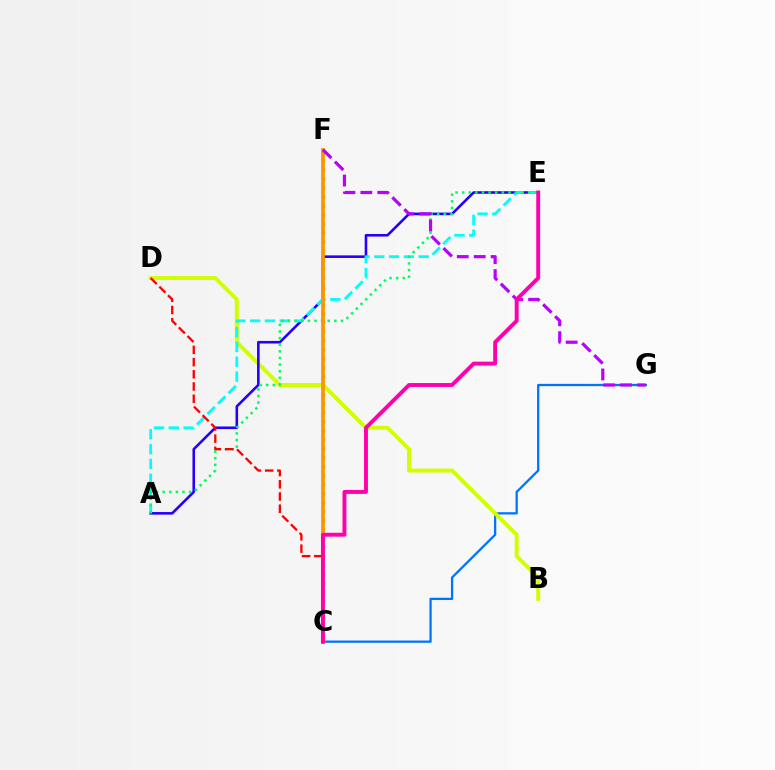{('C', 'G'): [{'color': '#0074ff', 'line_style': 'solid', 'thickness': 1.63}], ('B', 'D'): [{'color': '#d1ff00', 'line_style': 'solid', 'thickness': 2.85}], ('A', 'E'): [{'color': '#2500ff', 'line_style': 'solid', 'thickness': 1.87}, {'color': '#00fff6', 'line_style': 'dashed', 'thickness': 2.01}, {'color': '#00ff5c', 'line_style': 'dotted', 'thickness': 1.8}], ('C', 'F'): [{'color': '#3dff00', 'line_style': 'dotted', 'thickness': 2.44}, {'color': '#ff9400', 'line_style': 'solid', 'thickness': 2.72}], ('C', 'D'): [{'color': '#ff0000', 'line_style': 'dashed', 'thickness': 1.66}], ('F', 'G'): [{'color': '#b900ff', 'line_style': 'dashed', 'thickness': 2.3}], ('C', 'E'): [{'color': '#ff00ac', 'line_style': 'solid', 'thickness': 2.81}]}